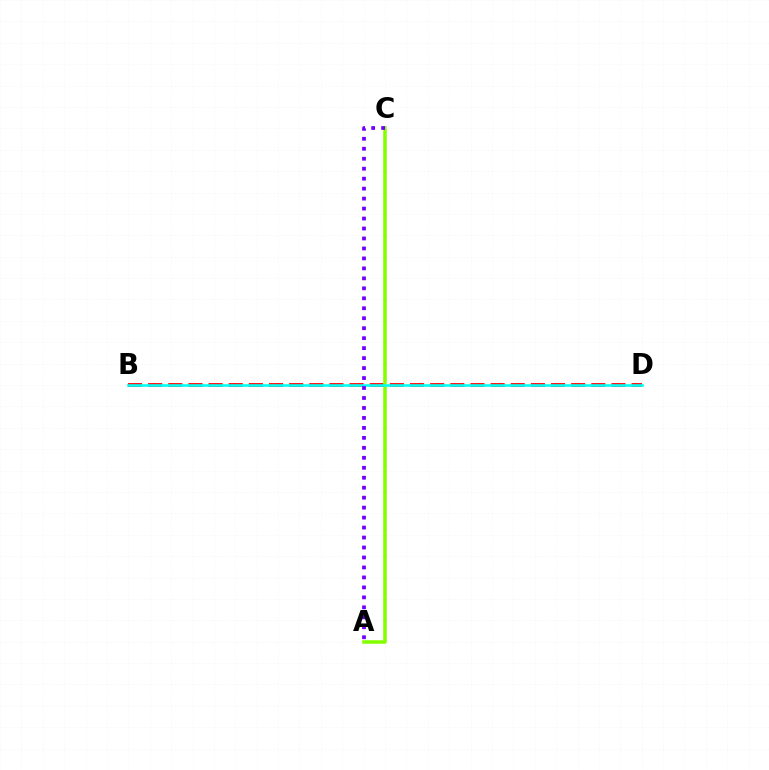{('B', 'D'): [{'color': '#ff0000', 'line_style': 'dashed', 'thickness': 2.74}, {'color': '#00fff6', 'line_style': 'solid', 'thickness': 1.88}], ('A', 'C'): [{'color': '#84ff00', 'line_style': 'solid', 'thickness': 2.55}, {'color': '#7200ff', 'line_style': 'dotted', 'thickness': 2.71}]}